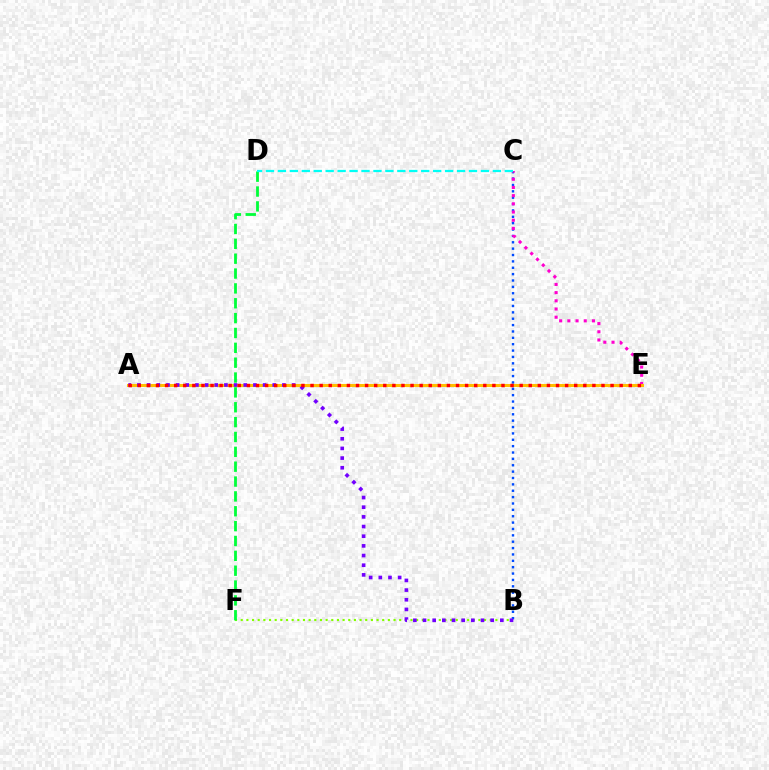{('B', 'C'): [{'color': '#004bff', 'line_style': 'dotted', 'thickness': 1.73}], ('C', 'E'): [{'color': '#ff00cf', 'line_style': 'dotted', 'thickness': 2.23}], ('B', 'F'): [{'color': '#84ff00', 'line_style': 'dotted', 'thickness': 1.54}], ('A', 'E'): [{'color': '#ffbd00', 'line_style': 'solid', 'thickness': 2.19}, {'color': '#ff0000', 'line_style': 'dotted', 'thickness': 2.47}], ('D', 'F'): [{'color': '#00ff39', 'line_style': 'dashed', 'thickness': 2.02}], ('C', 'D'): [{'color': '#00fff6', 'line_style': 'dashed', 'thickness': 1.62}], ('A', 'B'): [{'color': '#7200ff', 'line_style': 'dotted', 'thickness': 2.63}]}